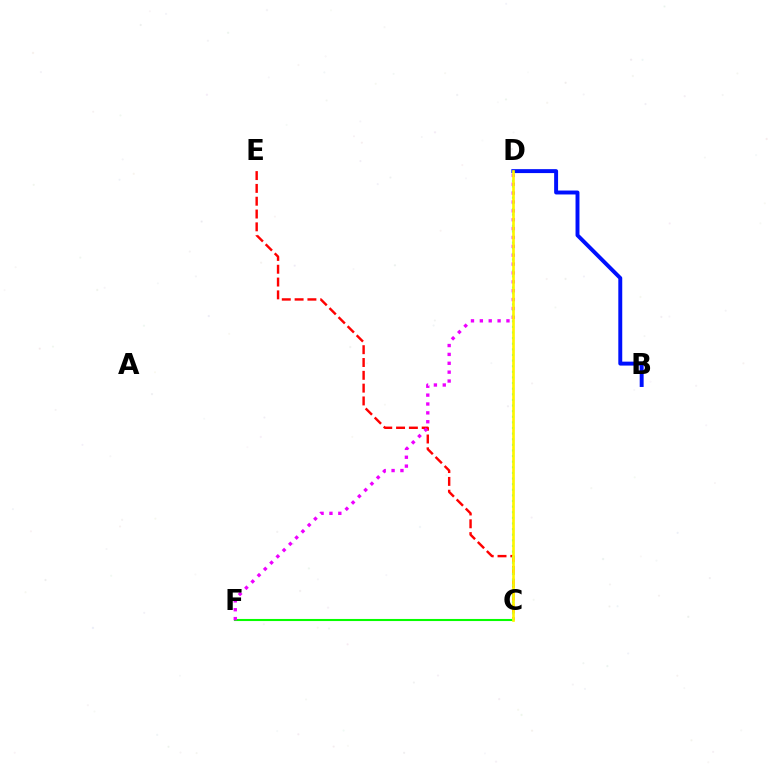{('C', 'E'): [{'color': '#ff0000', 'line_style': 'dashed', 'thickness': 1.74}], ('C', 'F'): [{'color': '#08ff00', 'line_style': 'solid', 'thickness': 1.5}], ('B', 'D'): [{'color': '#0010ff', 'line_style': 'solid', 'thickness': 2.83}], ('C', 'D'): [{'color': '#00fff6', 'line_style': 'dotted', 'thickness': 1.53}, {'color': '#fcf500', 'line_style': 'solid', 'thickness': 1.92}], ('D', 'F'): [{'color': '#ee00ff', 'line_style': 'dotted', 'thickness': 2.41}]}